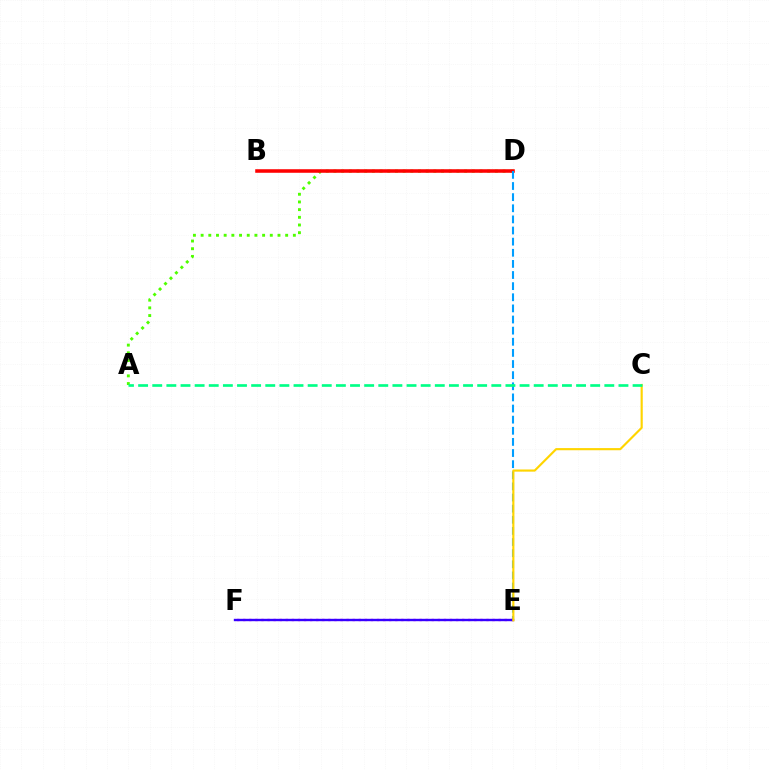{('A', 'D'): [{'color': '#4fff00', 'line_style': 'dotted', 'thickness': 2.09}], ('B', 'D'): [{'color': '#ff0000', 'line_style': 'solid', 'thickness': 2.55}], ('E', 'F'): [{'color': '#ff00ed', 'line_style': 'dotted', 'thickness': 1.65}, {'color': '#3700ff', 'line_style': 'solid', 'thickness': 1.72}], ('D', 'E'): [{'color': '#009eff', 'line_style': 'dashed', 'thickness': 1.51}], ('C', 'E'): [{'color': '#ffd500', 'line_style': 'solid', 'thickness': 1.55}], ('A', 'C'): [{'color': '#00ff86', 'line_style': 'dashed', 'thickness': 1.92}]}